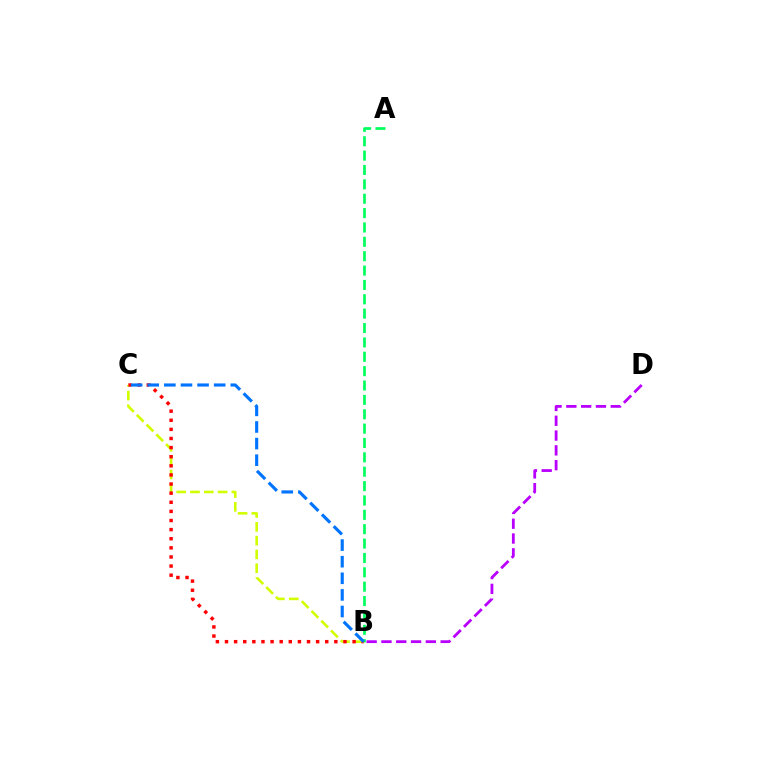{('A', 'B'): [{'color': '#00ff5c', 'line_style': 'dashed', 'thickness': 1.95}], ('B', 'C'): [{'color': '#d1ff00', 'line_style': 'dashed', 'thickness': 1.87}, {'color': '#ff0000', 'line_style': 'dotted', 'thickness': 2.48}, {'color': '#0074ff', 'line_style': 'dashed', 'thickness': 2.26}], ('B', 'D'): [{'color': '#b900ff', 'line_style': 'dashed', 'thickness': 2.01}]}